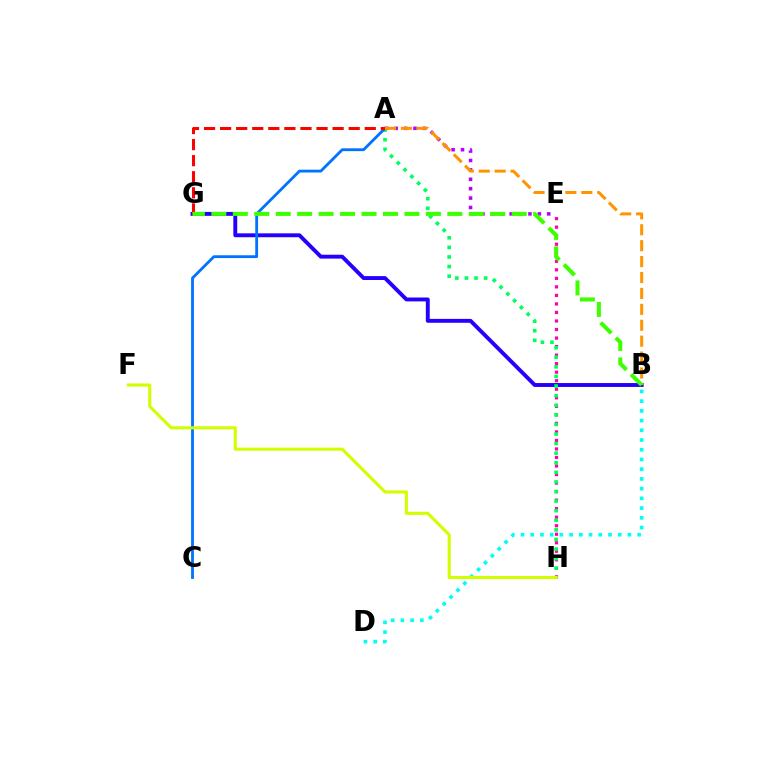{('B', 'D'): [{'color': '#00fff6', 'line_style': 'dotted', 'thickness': 2.64}], ('B', 'G'): [{'color': '#2500ff', 'line_style': 'solid', 'thickness': 2.81}, {'color': '#3dff00', 'line_style': 'dashed', 'thickness': 2.91}], ('E', 'H'): [{'color': '#ff00ac', 'line_style': 'dotted', 'thickness': 2.32}], ('A', 'E'): [{'color': '#b900ff', 'line_style': 'dotted', 'thickness': 2.55}], ('A', 'H'): [{'color': '#00ff5c', 'line_style': 'dotted', 'thickness': 2.61}], ('A', 'C'): [{'color': '#0074ff', 'line_style': 'solid', 'thickness': 2.03}], ('A', 'G'): [{'color': '#ff0000', 'line_style': 'dashed', 'thickness': 2.18}], ('F', 'H'): [{'color': '#d1ff00', 'line_style': 'solid', 'thickness': 2.23}], ('A', 'B'): [{'color': '#ff9400', 'line_style': 'dashed', 'thickness': 2.16}]}